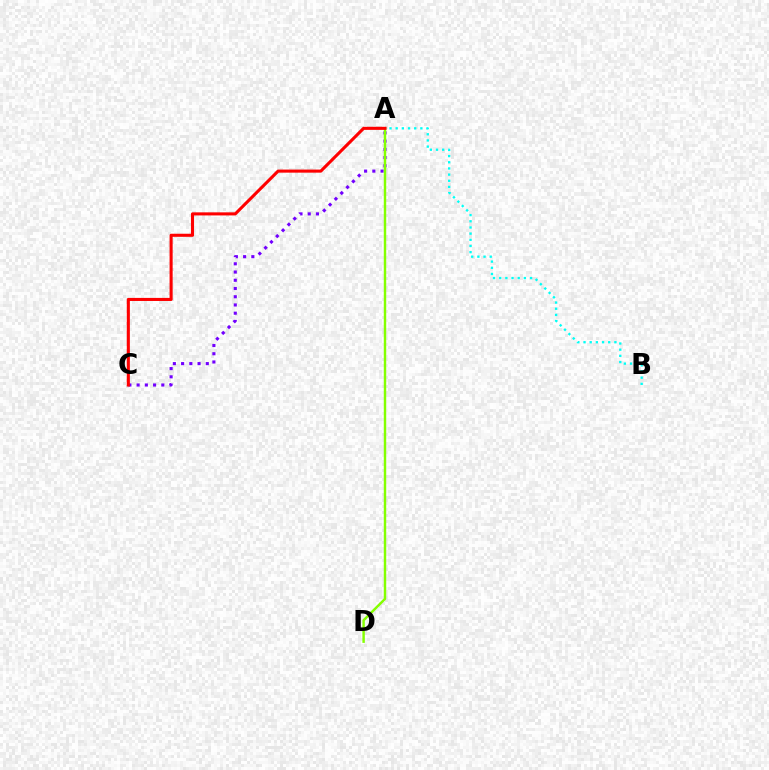{('A', 'C'): [{'color': '#7200ff', 'line_style': 'dotted', 'thickness': 2.24}, {'color': '#ff0000', 'line_style': 'solid', 'thickness': 2.22}], ('A', 'D'): [{'color': '#84ff00', 'line_style': 'solid', 'thickness': 1.75}], ('A', 'B'): [{'color': '#00fff6', 'line_style': 'dotted', 'thickness': 1.68}]}